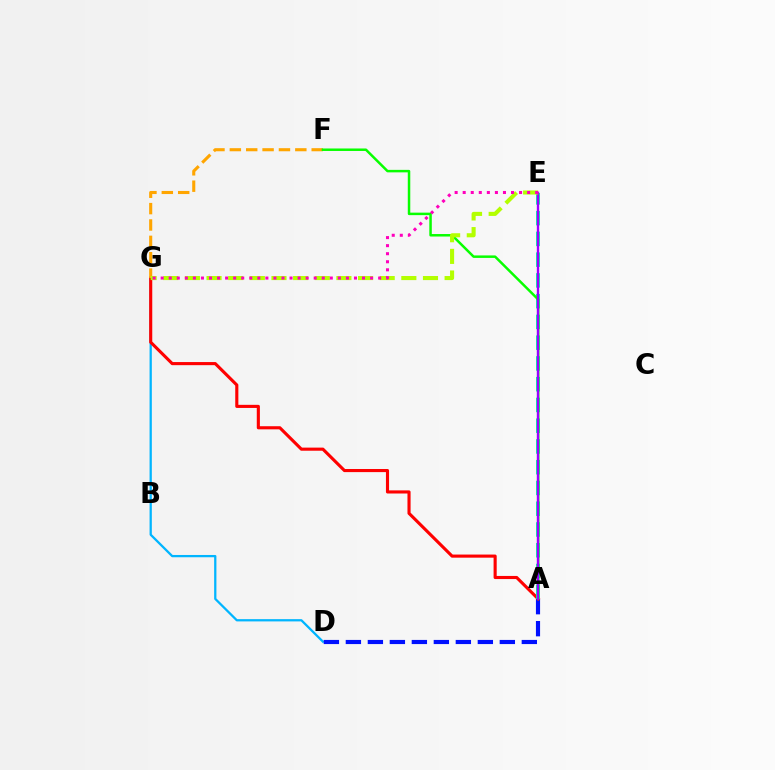{('D', 'G'): [{'color': '#00b5ff', 'line_style': 'solid', 'thickness': 1.63}], ('A', 'D'): [{'color': '#0010ff', 'line_style': 'dashed', 'thickness': 2.99}], ('A', 'G'): [{'color': '#ff0000', 'line_style': 'solid', 'thickness': 2.24}], ('A', 'E'): [{'color': '#00ff9d', 'line_style': 'dashed', 'thickness': 2.82}, {'color': '#9b00ff', 'line_style': 'solid', 'thickness': 1.69}], ('F', 'G'): [{'color': '#ffa500', 'line_style': 'dashed', 'thickness': 2.22}], ('A', 'F'): [{'color': '#08ff00', 'line_style': 'solid', 'thickness': 1.8}], ('E', 'G'): [{'color': '#b3ff00', 'line_style': 'dashed', 'thickness': 2.94}, {'color': '#ff00bd', 'line_style': 'dotted', 'thickness': 2.19}]}